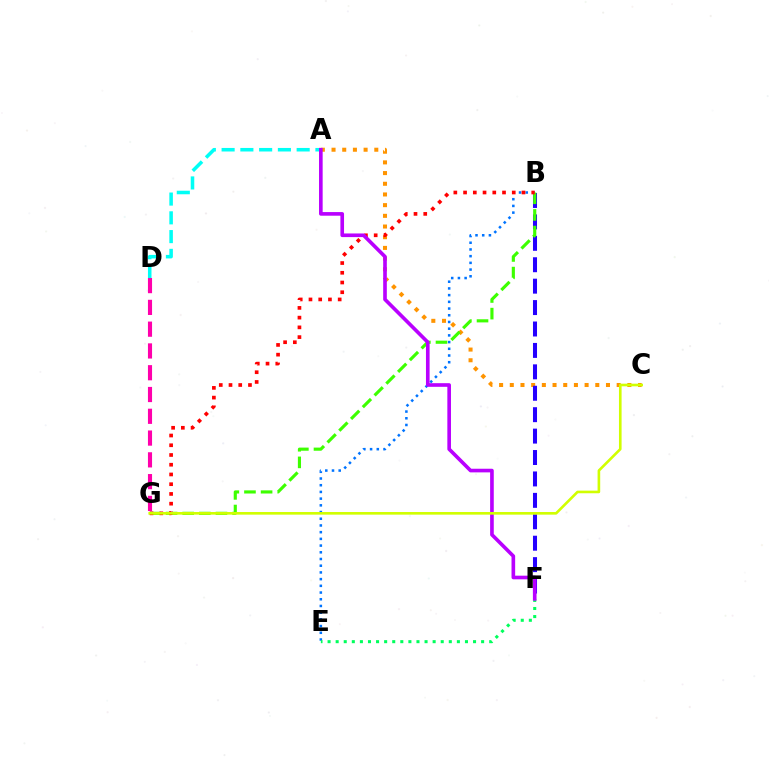{('B', 'E'): [{'color': '#0074ff', 'line_style': 'dotted', 'thickness': 1.82}], ('A', 'C'): [{'color': '#ff9400', 'line_style': 'dotted', 'thickness': 2.9}], ('D', 'G'): [{'color': '#ff00ac', 'line_style': 'dashed', 'thickness': 2.96}], ('E', 'F'): [{'color': '#00ff5c', 'line_style': 'dotted', 'thickness': 2.2}], ('B', 'F'): [{'color': '#2500ff', 'line_style': 'dashed', 'thickness': 2.91}], ('B', 'G'): [{'color': '#3dff00', 'line_style': 'dashed', 'thickness': 2.26}, {'color': '#ff0000', 'line_style': 'dotted', 'thickness': 2.65}], ('A', 'D'): [{'color': '#00fff6', 'line_style': 'dashed', 'thickness': 2.55}], ('A', 'F'): [{'color': '#b900ff', 'line_style': 'solid', 'thickness': 2.62}], ('C', 'G'): [{'color': '#d1ff00', 'line_style': 'solid', 'thickness': 1.89}]}